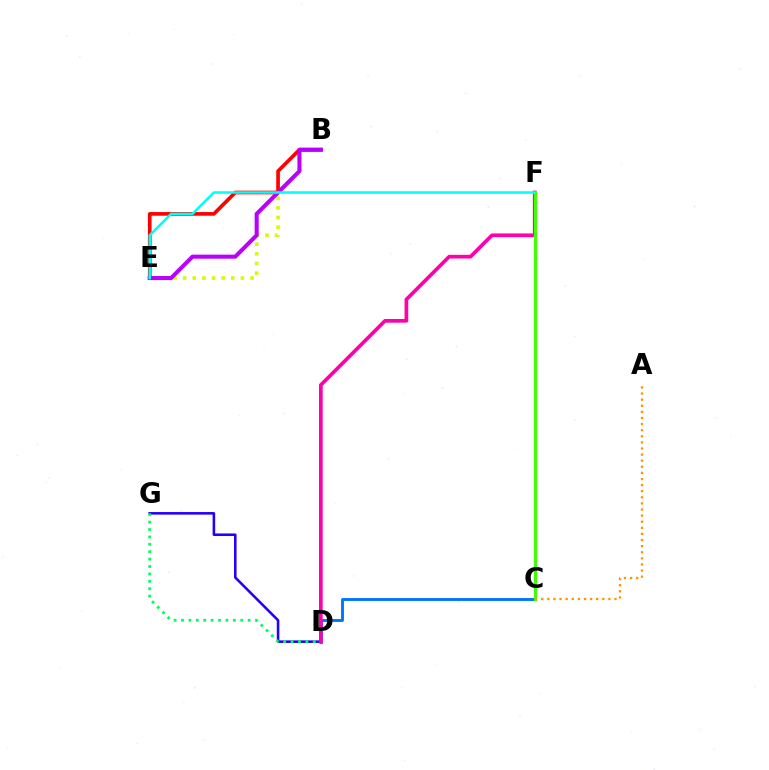{('B', 'E'): [{'color': '#d1ff00', 'line_style': 'dotted', 'thickness': 2.61}, {'color': '#ff0000', 'line_style': 'solid', 'thickness': 2.65}, {'color': '#b900ff', 'line_style': 'solid', 'thickness': 2.92}], ('D', 'G'): [{'color': '#2500ff', 'line_style': 'solid', 'thickness': 1.86}, {'color': '#00ff5c', 'line_style': 'dotted', 'thickness': 2.01}], ('C', 'D'): [{'color': '#0074ff', 'line_style': 'solid', 'thickness': 2.07}], ('D', 'F'): [{'color': '#ff00ac', 'line_style': 'solid', 'thickness': 2.66}], ('C', 'F'): [{'color': '#3dff00', 'line_style': 'solid', 'thickness': 2.24}], ('E', 'F'): [{'color': '#00fff6', 'line_style': 'solid', 'thickness': 1.82}], ('A', 'C'): [{'color': '#ff9400', 'line_style': 'dotted', 'thickness': 1.66}]}